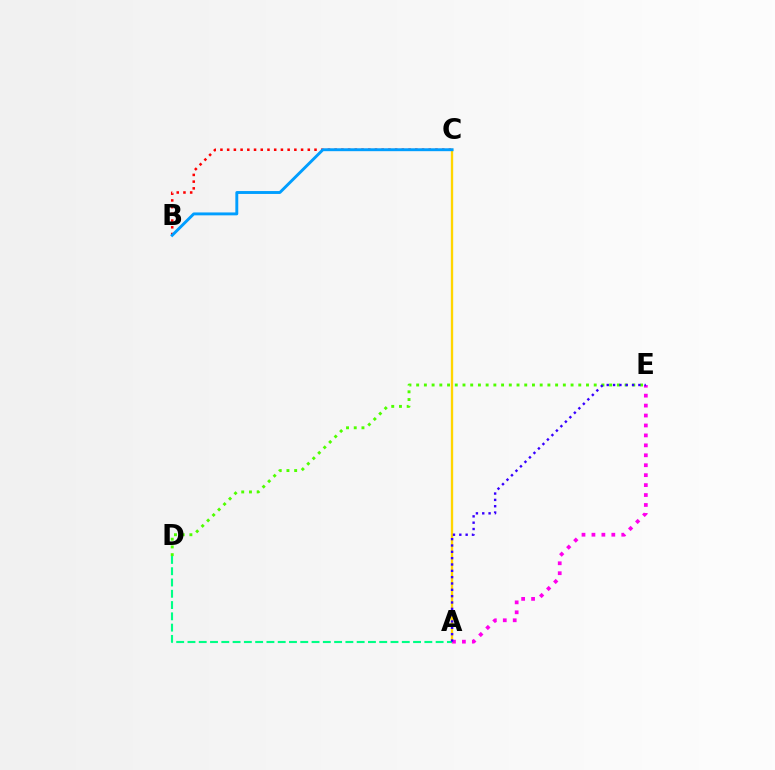{('B', 'C'): [{'color': '#ff0000', 'line_style': 'dotted', 'thickness': 1.83}, {'color': '#009eff', 'line_style': 'solid', 'thickness': 2.09}], ('D', 'E'): [{'color': '#4fff00', 'line_style': 'dotted', 'thickness': 2.1}], ('A', 'C'): [{'color': '#ffd500', 'line_style': 'solid', 'thickness': 1.68}], ('A', 'E'): [{'color': '#ff00ed', 'line_style': 'dotted', 'thickness': 2.7}, {'color': '#3700ff', 'line_style': 'dotted', 'thickness': 1.72}], ('A', 'D'): [{'color': '#00ff86', 'line_style': 'dashed', 'thickness': 1.53}]}